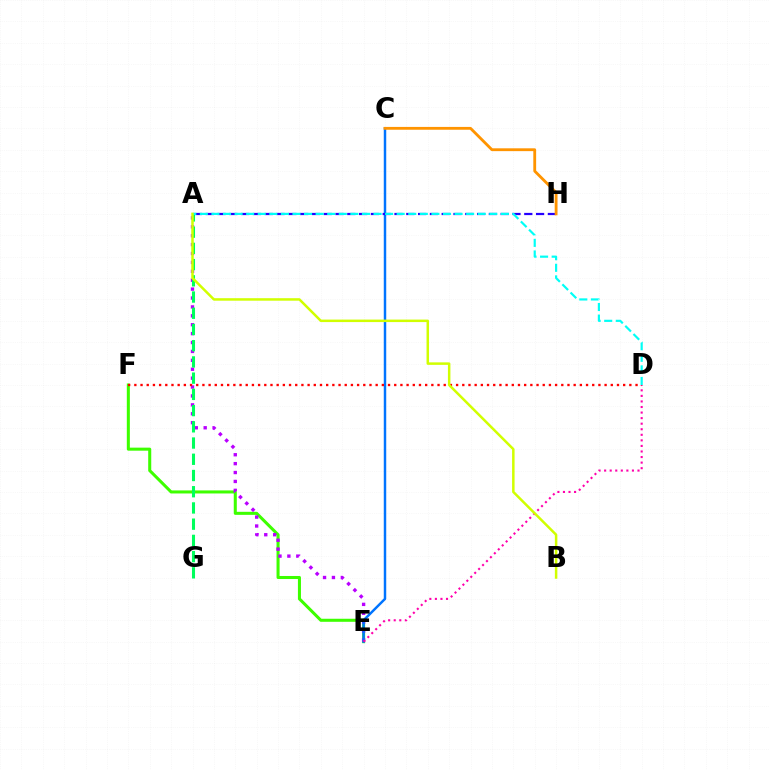{('E', 'F'): [{'color': '#3dff00', 'line_style': 'solid', 'thickness': 2.19}], ('A', 'E'): [{'color': '#b900ff', 'line_style': 'dotted', 'thickness': 2.42}], ('C', 'E'): [{'color': '#0074ff', 'line_style': 'solid', 'thickness': 1.77}], ('A', 'H'): [{'color': '#2500ff', 'line_style': 'dashed', 'thickness': 1.6}], ('D', 'E'): [{'color': '#ff00ac', 'line_style': 'dotted', 'thickness': 1.51}], ('D', 'F'): [{'color': '#ff0000', 'line_style': 'dotted', 'thickness': 1.68}], ('A', 'G'): [{'color': '#00ff5c', 'line_style': 'dashed', 'thickness': 2.2}], ('A', 'D'): [{'color': '#00fff6', 'line_style': 'dashed', 'thickness': 1.57}], ('A', 'B'): [{'color': '#d1ff00', 'line_style': 'solid', 'thickness': 1.8}], ('C', 'H'): [{'color': '#ff9400', 'line_style': 'solid', 'thickness': 2.03}]}